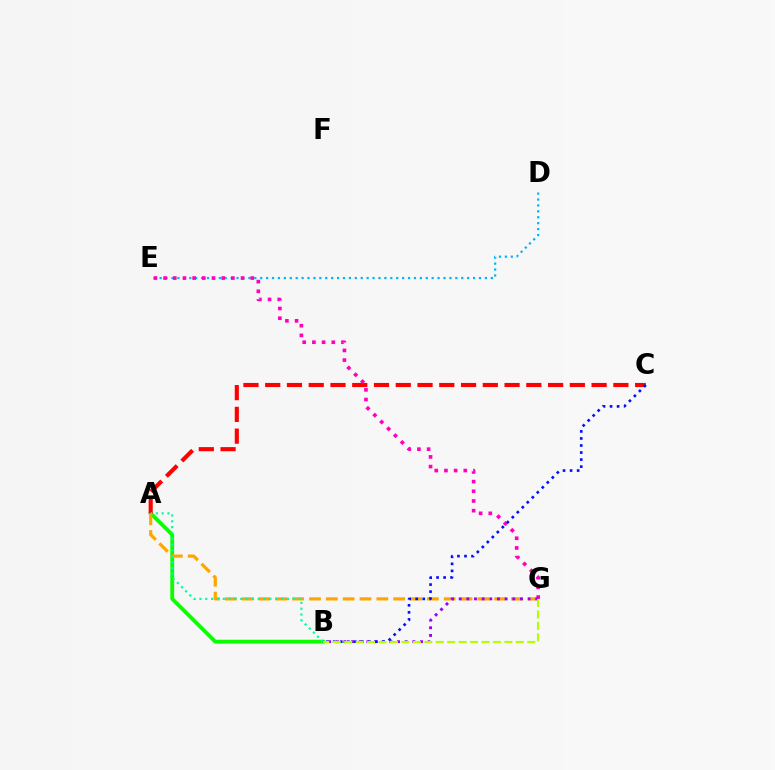{('D', 'E'): [{'color': '#00b5ff', 'line_style': 'dotted', 'thickness': 1.61}], ('A', 'B'): [{'color': '#08ff00', 'line_style': 'solid', 'thickness': 2.75}, {'color': '#00ff9d', 'line_style': 'dotted', 'thickness': 1.58}], ('A', 'C'): [{'color': '#ff0000', 'line_style': 'dashed', 'thickness': 2.96}], ('A', 'G'): [{'color': '#ffa500', 'line_style': 'dashed', 'thickness': 2.29}], ('E', 'G'): [{'color': '#ff00bd', 'line_style': 'dotted', 'thickness': 2.63}], ('B', 'G'): [{'color': '#9b00ff', 'line_style': 'dotted', 'thickness': 2.08}, {'color': '#b3ff00', 'line_style': 'dashed', 'thickness': 1.55}], ('B', 'C'): [{'color': '#0010ff', 'line_style': 'dotted', 'thickness': 1.91}]}